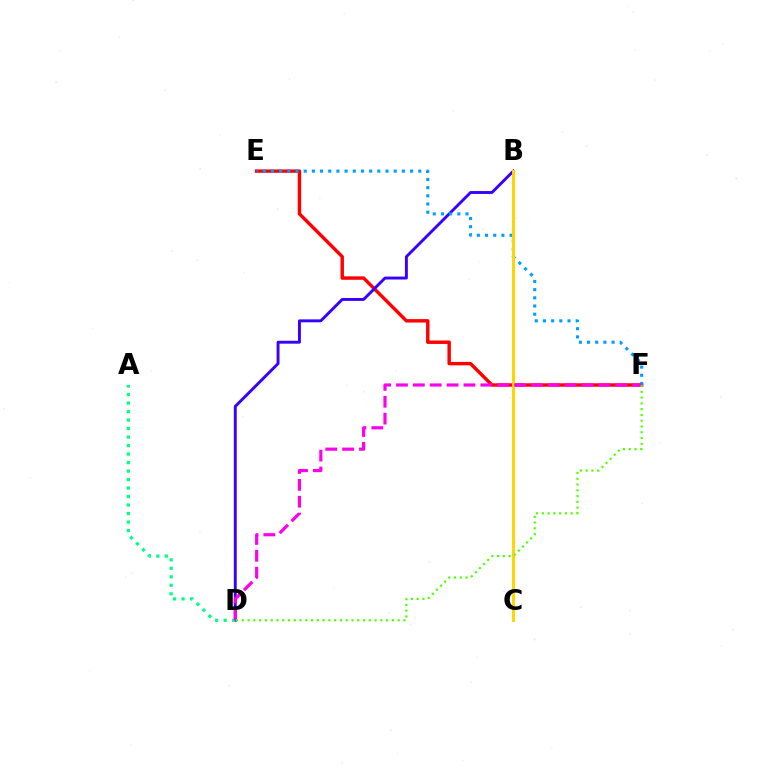{('E', 'F'): [{'color': '#ff0000', 'line_style': 'solid', 'thickness': 2.47}, {'color': '#009eff', 'line_style': 'dotted', 'thickness': 2.22}], ('B', 'D'): [{'color': '#3700ff', 'line_style': 'solid', 'thickness': 2.09}], ('A', 'D'): [{'color': '#00ff86', 'line_style': 'dotted', 'thickness': 2.31}], ('B', 'C'): [{'color': '#ffd500', 'line_style': 'solid', 'thickness': 2.14}], ('D', 'F'): [{'color': '#ff00ed', 'line_style': 'dashed', 'thickness': 2.29}, {'color': '#4fff00', 'line_style': 'dotted', 'thickness': 1.57}]}